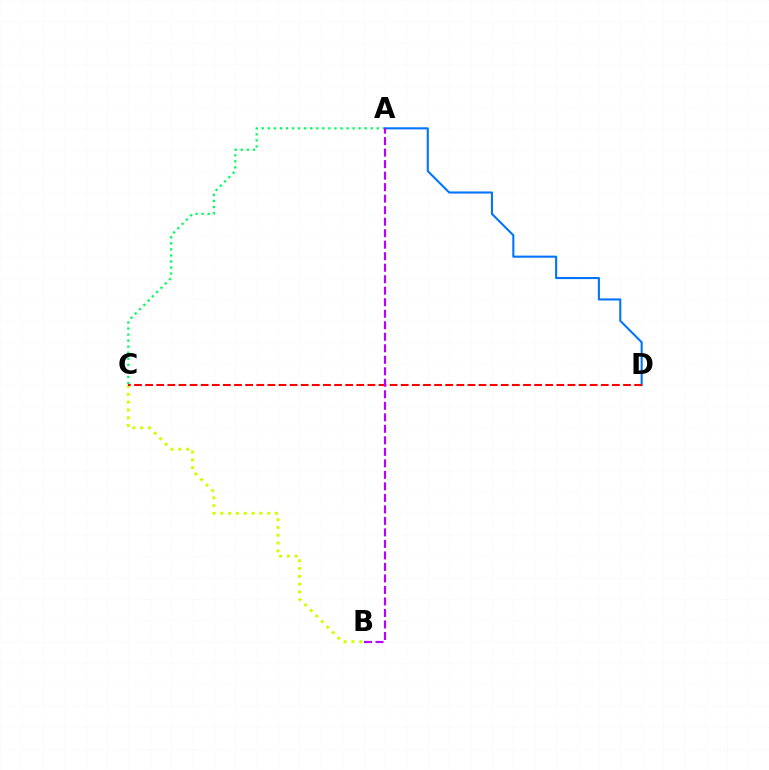{('B', 'C'): [{'color': '#d1ff00', 'line_style': 'dotted', 'thickness': 2.12}], ('A', 'C'): [{'color': '#00ff5c', 'line_style': 'dotted', 'thickness': 1.64}], ('A', 'D'): [{'color': '#0074ff', 'line_style': 'solid', 'thickness': 1.5}], ('C', 'D'): [{'color': '#ff0000', 'line_style': 'dashed', 'thickness': 1.51}], ('A', 'B'): [{'color': '#b900ff', 'line_style': 'dashed', 'thickness': 1.56}]}